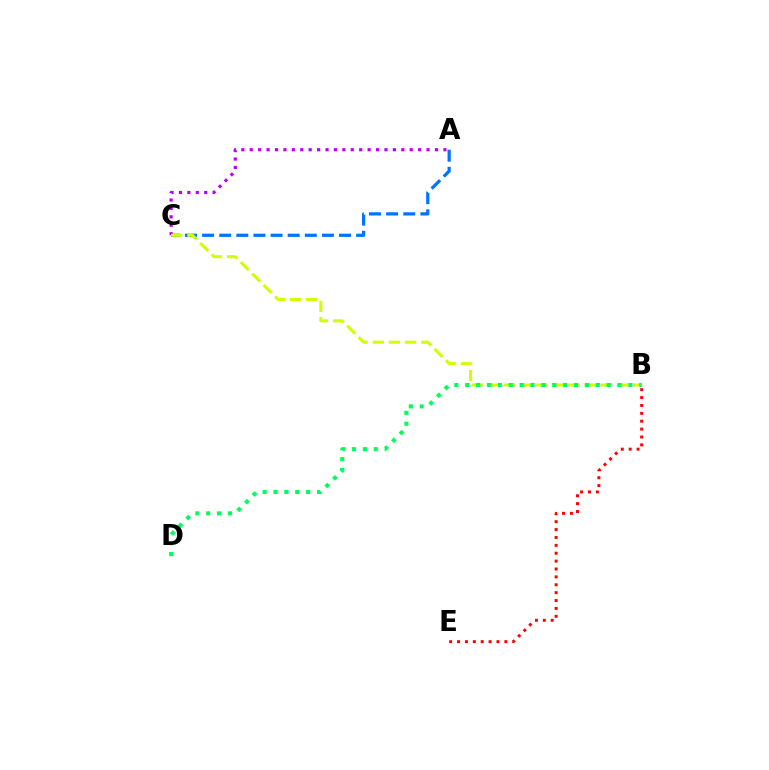{('B', 'E'): [{'color': '#ff0000', 'line_style': 'dotted', 'thickness': 2.14}], ('A', 'C'): [{'color': '#0074ff', 'line_style': 'dashed', 'thickness': 2.33}, {'color': '#b900ff', 'line_style': 'dotted', 'thickness': 2.29}], ('B', 'C'): [{'color': '#d1ff00', 'line_style': 'dashed', 'thickness': 2.19}], ('B', 'D'): [{'color': '#00ff5c', 'line_style': 'dotted', 'thickness': 2.96}]}